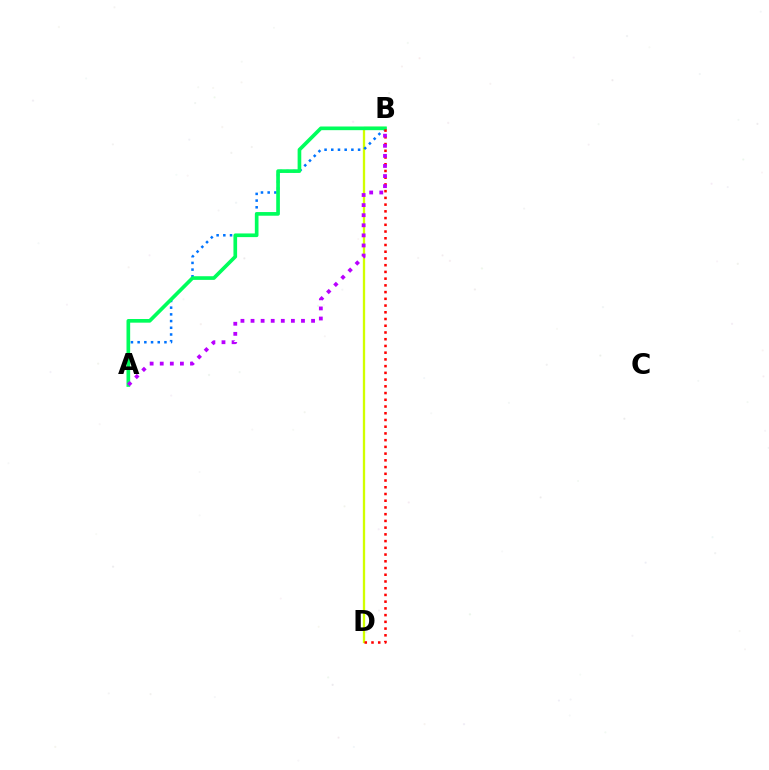{('B', 'D'): [{'color': '#d1ff00', 'line_style': 'solid', 'thickness': 1.66}, {'color': '#ff0000', 'line_style': 'dotted', 'thickness': 1.83}], ('A', 'B'): [{'color': '#0074ff', 'line_style': 'dotted', 'thickness': 1.82}, {'color': '#00ff5c', 'line_style': 'solid', 'thickness': 2.64}, {'color': '#b900ff', 'line_style': 'dotted', 'thickness': 2.74}]}